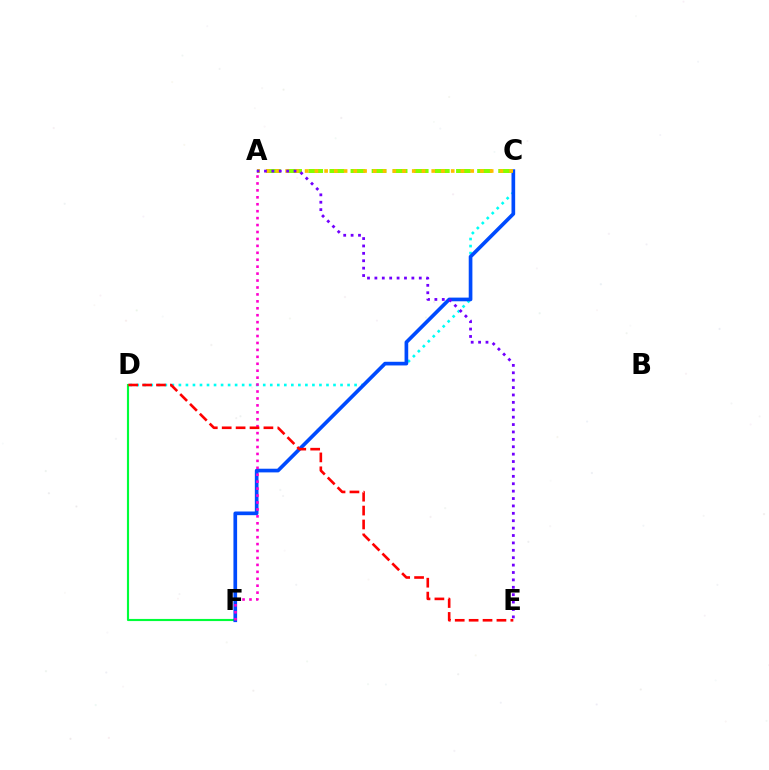{('A', 'C'): [{'color': '#84ff00', 'line_style': 'dashed', 'thickness': 2.87}, {'color': '#ffbd00', 'line_style': 'dotted', 'thickness': 2.65}], ('D', 'F'): [{'color': '#00ff39', 'line_style': 'solid', 'thickness': 1.54}], ('C', 'D'): [{'color': '#00fff6', 'line_style': 'dotted', 'thickness': 1.91}], ('C', 'F'): [{'color': '#004bff', 'line_style': 'solid', 'thickness': 2.64}], ('A', 'F'): [{'color': '#ff00cf', 'line_style': 'dotted', 'thickness': 1.88}], ('D', 'E'): [{'color': '#ff0000', 'line_style': 'dashed', 'thickness': 1.89}], ('A', 'E'): [{'color': '#7200ff', 'line_style': 'dotted', 'thickness': 2.01}]}